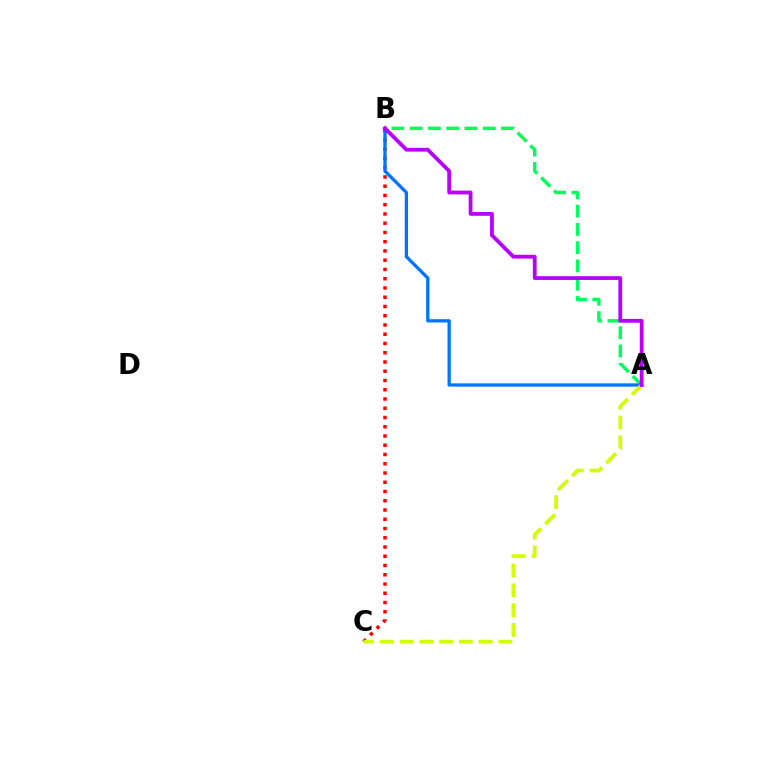{('B', 'C'): [{'color': '#ff0000', 'line_style': 'dotted', 'thickness': 2.51}], ('A', 'B'): [{'color': '#00ff5c', 'line_style': 'dashed', 'thickness': 2.48}, {'color': '#0074ff', 'line_style': 'solid', 'thickness': 2.36}, {'color': '#b900ff', 'line_style': 'solid', 'thickness': 2.73}], ('A', 'C'): [{'color': '#d1ff00', 'line_style': 'dashed', 'thickness': 2.68}]}